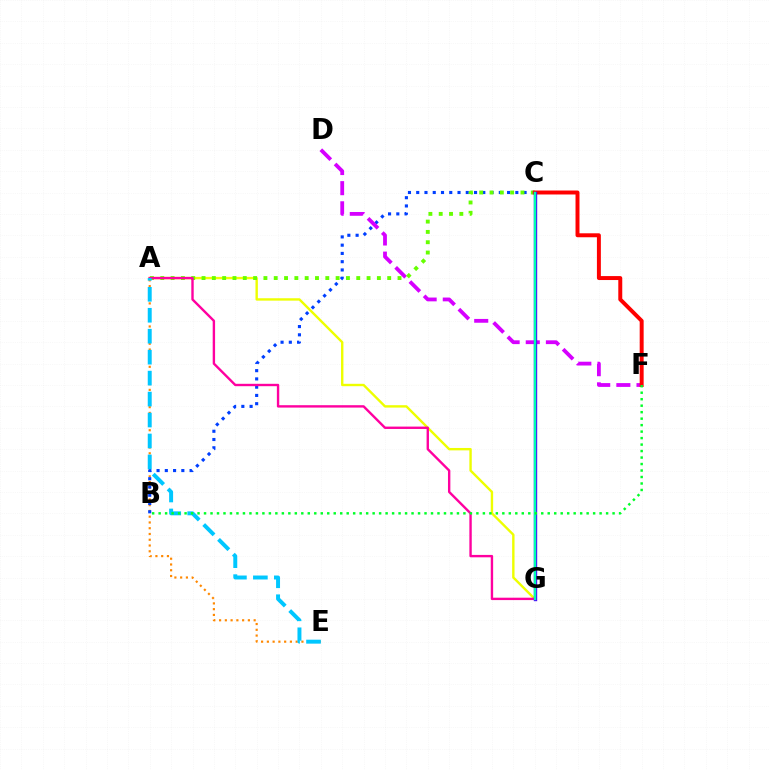{('A', 'G'): [{'color': '#eeff00', 'line_style': 'solid', 'thickness': 1.72}, {'color': '#ff00a0', 'line_style': 'solid', 'thickness': 1.72}], ('A', 'E'): [{'color': '#ff8800', 'line_style': 'dotted', 'thickness': 1.57}, {'color': '#00c7ff', 'line_style': 'dashed', 'thickness': 2.85}], ('B', 'C'): [{'color': '#003fff', 'line_style': 'dotted', 'thickness': 2.24}], ('D', 'F'): [{'color': '#d600ff', 'line_style': 'dashed', 'thickness': 2.74}], ('A', 'C'): [{'color': '#66ff00', 'line_style': 'dotted', 'thickness': 2.8}], ('C', 'F'): [{'color': '#ff0000', 'line_style': 'solid', 'thickness': 2.85}], ('C', 'G'): [{'color': '#4f00ff', 'line_style': 'solid', 'thickness': 2.43}, {'color': '#00ffaf', 'line_style': 'solid', 'thickness': 1.72}], ('B', 'F'): [{'color': '#00ff27', 'line_style': 'dotted', 'thickness': 1.76}]}